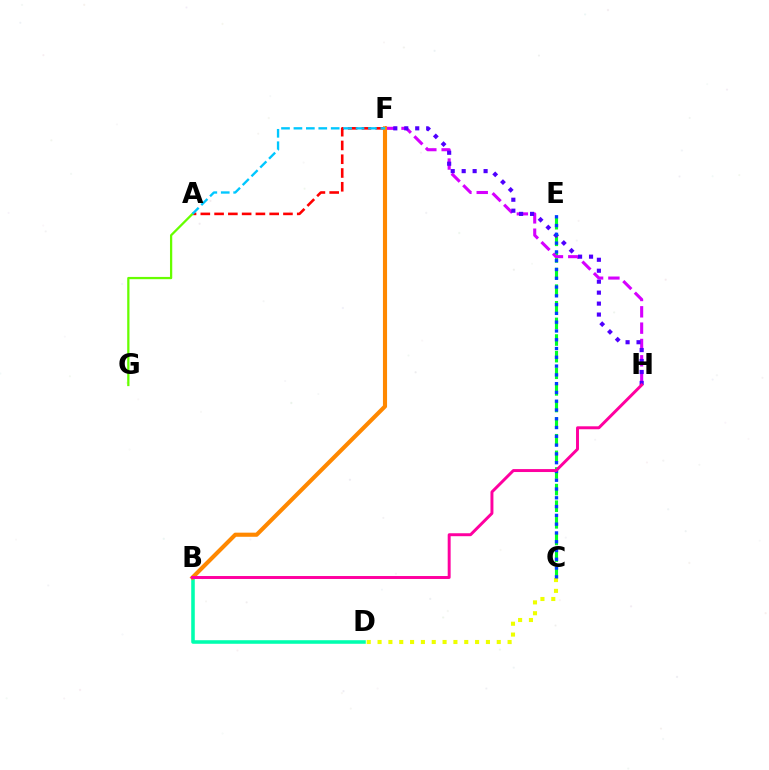{('C', 'E'): [{'color': '#00ff27', 'line_style': 'dashed', 'thickness': 2.26}, {'color': '#003fff', 'line_style': 'dotted', 'thickness': 2.39}], ('A', 'F'): [{'color': '#ff0000', 'line_style': 'dashed', 'thickness': 1.87}, {'color': '#00c7ff', 'line_style': 'dashed', 'thickness': 1.69}], ('F', 'H'): [{'color': '#d600ff', 'line_style': 'dashed', 'thickness': 2.22}, {'color': '#4f00ff', 'line_style': 'dotted', 'thickness': 2.98}], ('A', 'G'): [{'color': '#66ff00', 'line_style': 'solid', 'thickness': 1.63}], ('B', 'D'): [{'color': '#00ffaf', 'line_style': 'solid', 'thickness': 2.56}], ('C', 'D'): [{'color': '#eeff00', 'line_style': 'dotted', 'thickness': 2.94}], ('B', 'F'): [{'color': '#ff8800', 'line_style': 'solid', 'thickness': 2.96}], ('B', 'H'): [{'color': '#ff00a0', 'line_style': 'solid', 'thickness': 2.12}]}